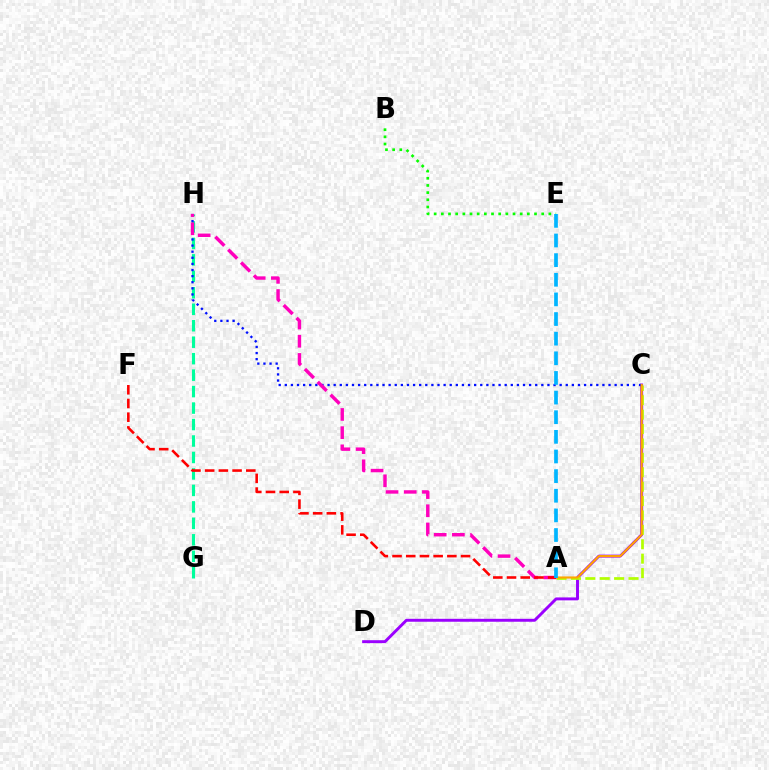{('C', 'D'): [{'color': '#9b00ff', 'line_style': 'solid', 'thickness': 2.11}], ('G', 'H'): [{'color': '#00ff9d', 'line_style': 'dashed', 'thickness': 2.24}], ('B', 'E'): [{'color': '#08ff00', 'line_style': 'dotted', 'thickness': 1.95}], ('A', 'C'): [{'color': '#b3ff00', 'line_style': 'dashed', 'thickness': 1.96}, {'color': '#ffa500', 'line_style': 'solid', 'thickness': 1.53}], ('C', 'H'): [{'color': '#0010ff', 'line_style': 'dotted', 'thickness': 1.66}], ('A', 'H'): [{'color': '#ff00bd', 'line_style': 'dashed', 'thickness': 2.47}], ('A', 'F'): [{'color': '#ff0000', 'line_style': 'dashed', 'thickness': 1.86}], ('A', 'E'): [{'color': '#00b5ff', 'line_style': 'dashed', 'thickness': 2.67}]}